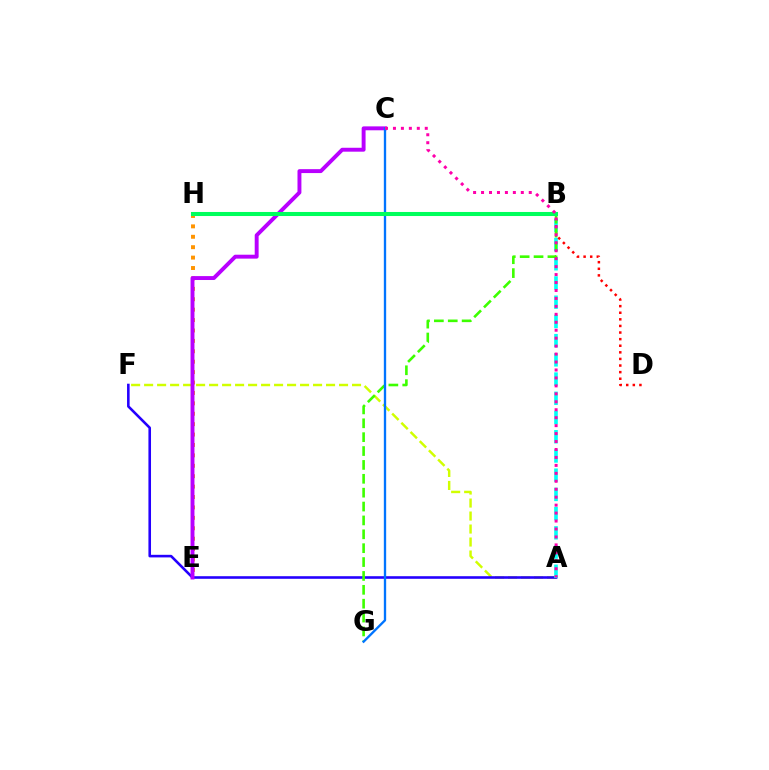{('A', 'F'): [{'color': '#d1ff00', 'line_style': 'dashed', 'thickness': 1.77}, {'color': '#2500ff', 'line_style': 'solid', 'thickness': 1.86}], ('E', 'H'): [{'color': '#ff9400', 'line_style': 'dotted', 'thickness': 2.83}], ('C', 'E'): [{'color': '#b900ff', 'line_style': 'solid', 'thickness': 2.82}], ('A', 'B'): [{'color': '#00fff6', 'line_style': 'dashed', 'thickness': 2.61}], ('D', 'H'): [{'color': '#ff0000', 'line_style': 'dotted', 'thickness': 1.79}], ('B', 'G'): [{'color': '#3dff00', 'line_style': 'dashed', 'thickness': 1.89}], ('C', 'G'): [{'color': '#0074ff', 'line_style': 'solid', 'thickness': 1.68}], ('B', 'H'): [{'color': '#00ff5c', 'line_style': 'solid', 'thickness': 2.92}], ('A', 'C'): [{'color': '#ff00ac', 'line_style': 'dotted', 'thickness': 2.16}]}